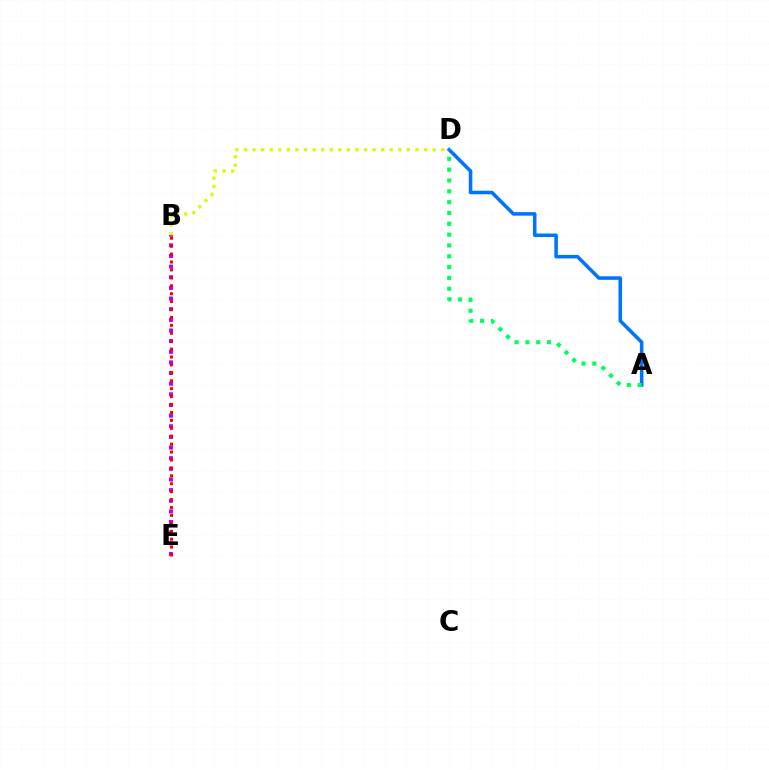{('B', 'E'): [{'color': '#b900ff', 'line_style': 'dotted', 'thickness': 2.89}, {'color': '#ff0000', 'line_style': 'dotted', 'thickness': 2.15}], ('B', 'D'): [{'color': '#d1ff00', 'line_style': 'dotted', 'thickness': 2.33}], ('A', 'D'): [{'color': '#0074ff', 'line_style': 'solid', 'thickness': 2.56}, {'color': '#00ff5c', 'line_style': 'dotted', 'thickness': 2.94}]}